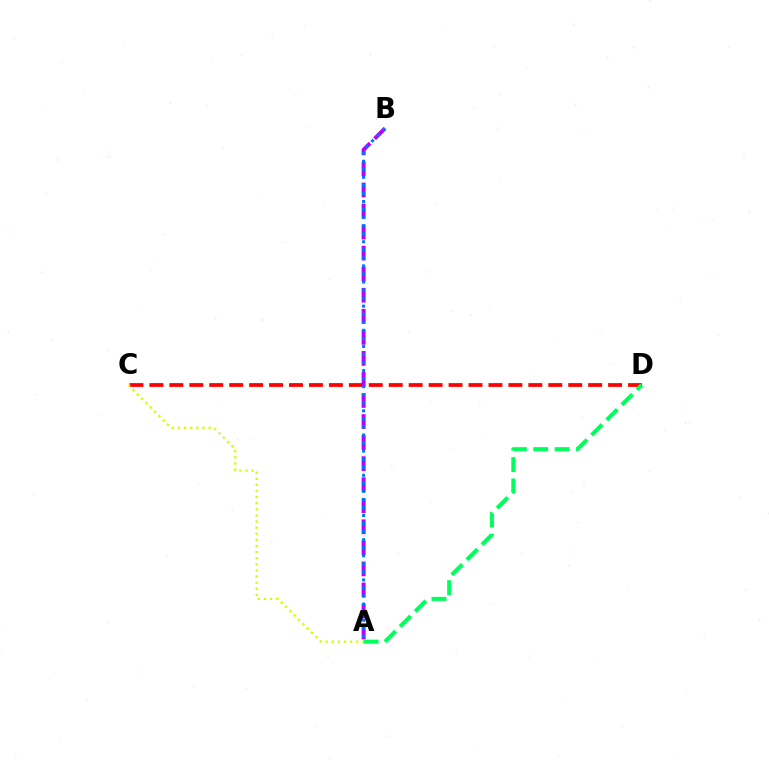{('C', 'D'): [{'color': '#ff0000', 'line_style': 'dashed', 'thickness': 2.71}], ('A', 'C'): [{'color': '#d1ff00', 'line_style': 'dotted', 'thickness': 1.66}], ('A', 'B'): [{'color': '#b900ff', 'line_style': 'dashed', 'thickness': 2.86}, {'color': '#0074ff', 'line_style': 'dotted', 'thickness': 2.19}], ('A', 'D'): [{'color': '#00ff5c', 'line_style': 'dashed', 'thickness': 2.91}]}